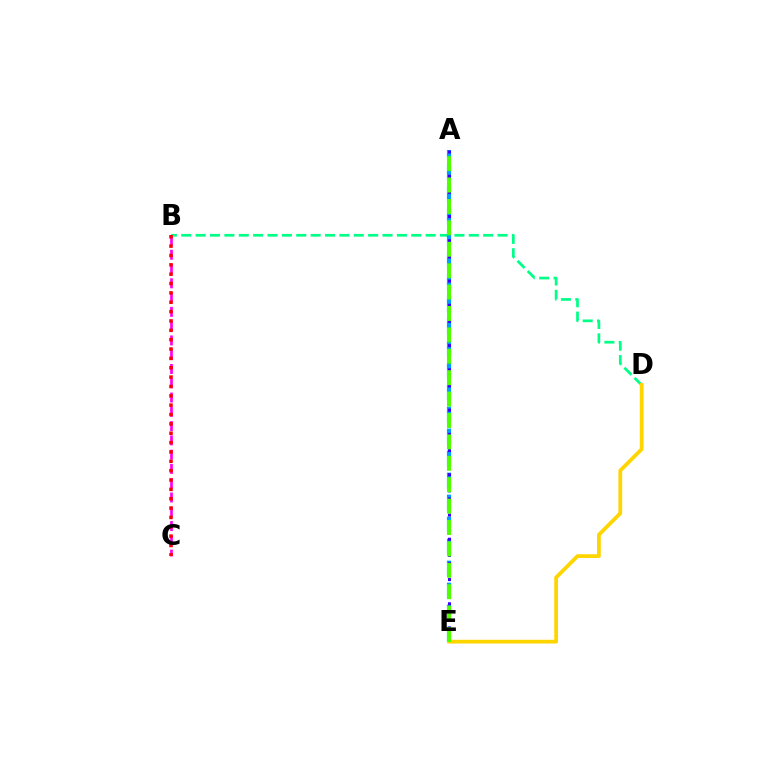{('B', 'D'): [{'color': '#00ff86', 'line_style': 'dashed', 'thickness': 1.95}], ('A', 'E'): [{'color': '#009eff', 'line_style': 'dashed', 'thickness': 2.99}, {'color': '#3700ff', 'line_style': 'dotted', 'thickness': 2.19}, {'color': '#4fff00', 'line_style': 'dashed', 'thickness': 2.91}], ('B', 'C'): [{'color': '#ff00ed', 'line_style': 'dashed', 'thickness': 1.94}, {'color': '#ff0000', 'line_style': 'dotted', 'thickness': 2.54}], ('D', 'E'): [{'color': '#ffd500', 'line_style': 'solid', 'thickness': 2.71}]}